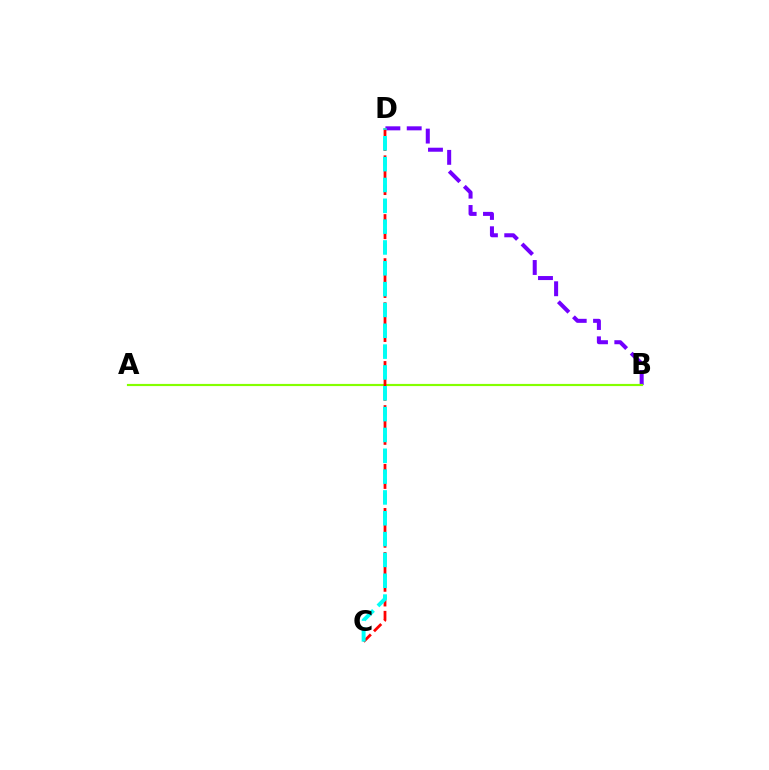{('B', 'D'): [{'color': '#7200ff', 'line_style': 'dashed', 'thickness': 2.9}], ('A', 'B'): [{'color': '#84ff00', 'line_style': 'solid', 'thickness': 1.56}], ('C', 'D'): [{'color': '#ff0000', 'line_style': 'dashed', 'thickness': 2.0}, {'color': '#00fff6', 'line_style': 'dashed', 'thickness': 2.83}]}